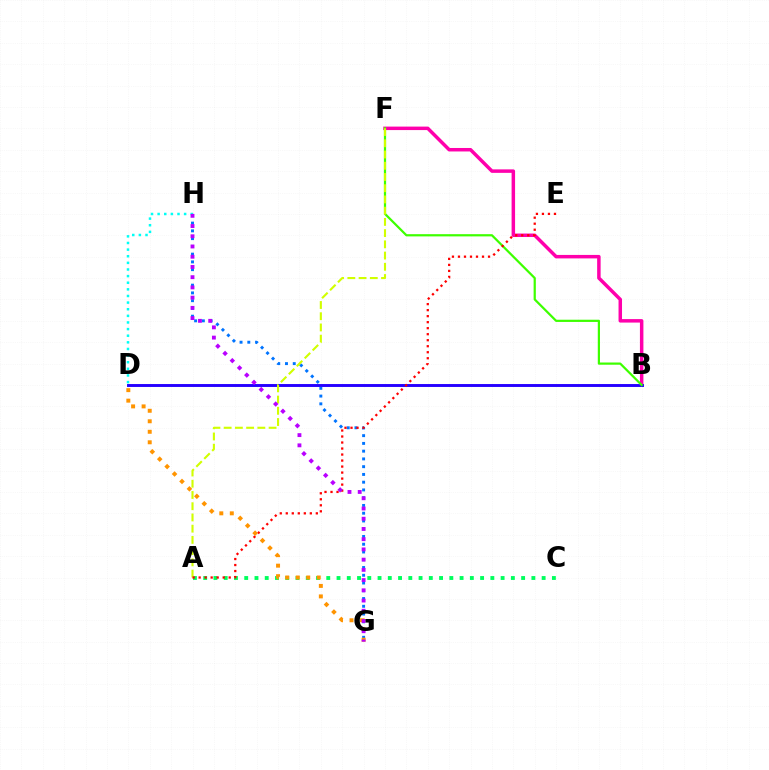{('G', 'H'): [{'color': '#0074ff', 'line_style': 'dotted', 'thickness': 2.11}, {'color': '#b900ff', 'line_style': 'dotted', 'thickness': 2.78}], ('D', 'H'): [{'color': '#00fff6', 'line_style': 'dotted', 'thickness': 1.8}], ('B', 'F'): [{'color': '#ff00ac', 'line_style': 'solid', 'thickness': 2.51}, {'color': '#3dff00', 'line_style': 'solid', 'thickness': 1.6}], ('B', 'D'): [{'color': '#2500ff', 'line_style': 'solid', 'thickness': 2.1}], ('A', 'C'): [{'color': '#00ff5c', 'line_style': 'dotted', 'thickness': 2.79}], ('A', 'F'): [{'color': '#d1ff00', 'line_style': 'dashed', 'thickness': 1.53}], ('A', 'E'): [{'color': '#ff0000', 'line_style': 'dotted', 'thickness': 1.63}], ('D', 'G'): [{'color': '#ff9400', 'line_style': 'dotted', 'thickness': 2.85}]}